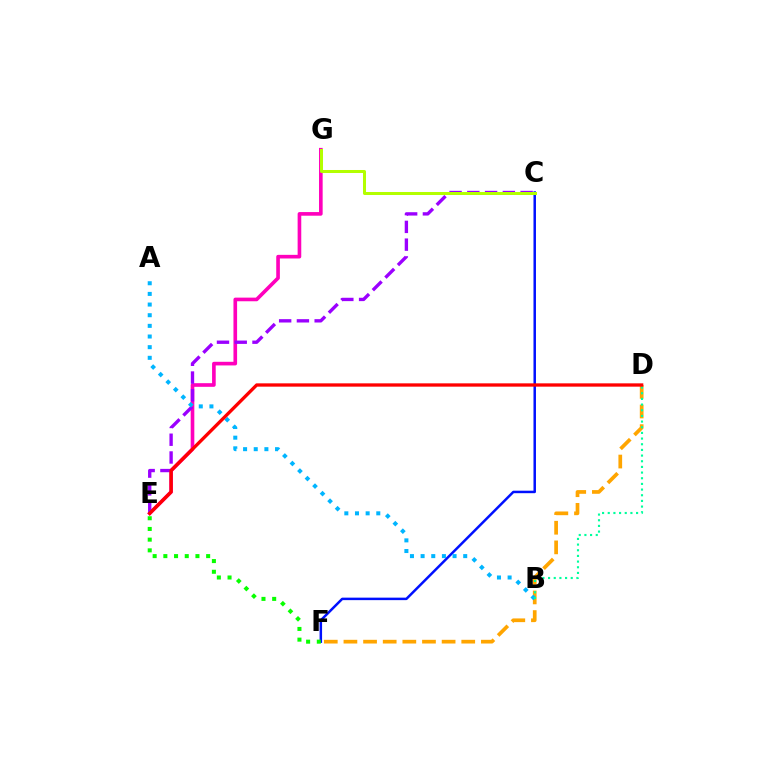{('D', 'F'): [{'color': '#ffa500', 'line_style': 'dashed', 'thickness': 2.67}], ('C', 'F'): [{'color': '#0010ff', 'line_style': 'solid', 'thickness': 1.79}], ('E', 'G'): [{'color': '#ff00bd', 'line_style': 'solid', 'thickness': 2.62}], ('C', 'E'): [{'color': '#9b00ff', 'line_style': 'dashed', 'thickness': 2.41}], ('A', 'B'): [{'color': '#00b5ff', 'line_style': 'dotted', 'thickness': 2.89}], ('B', 'D'): [{'color': '#00ff9d', 'line_style': 'dotted', 'thickness': 1.54}], ('D', 'E'): [{'color': '#ff0000', 'line_style': 'solid', 'thickness': 2.39}], ('C', 'G'): [{'color': '#b3ff00', 'line_style': 'solid', 'thickness': 2.17}], ('E', 'F'): [{'color': '#08ff00', 'line_style': 'dotted', 'thickness': 2.91}]}